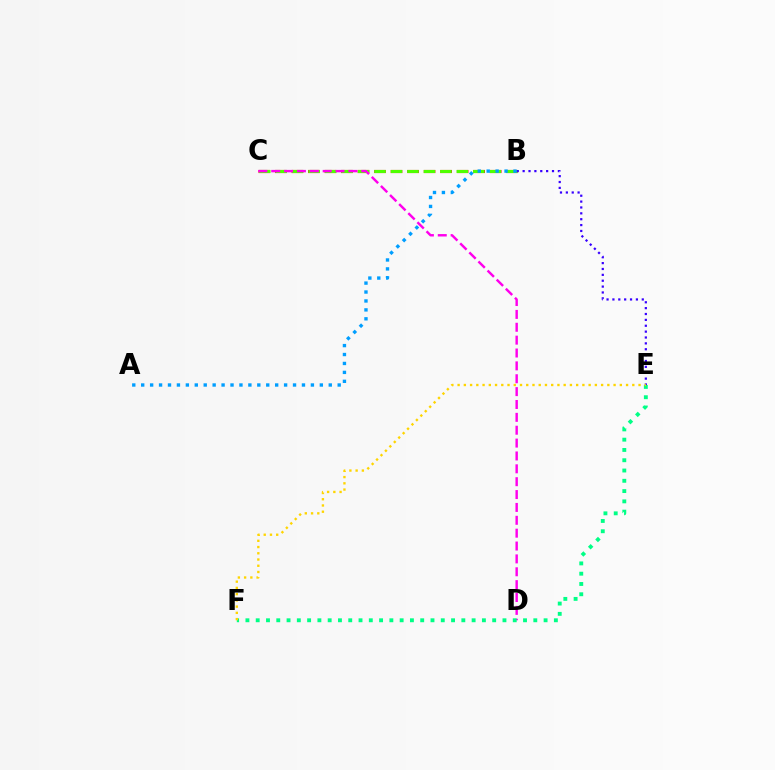{('B', 'C'): [{'color': '#ff0000', 'line_style': 'dashed', 'thickness': 2.25}, {'color': '#4fff00', 'line_style': 'dashed', 'thickness': 2.24}], ('C', 'D'): [{'color': '#ff00ed', 'line_style': 'dashed', 'thickness': 1.75}], ('B', 'E'): [{'color': '#3700ff', 'line_style': 'dotted', 'thickness': 1.6}], ('E', 'F'): [{'color': '#00ff86', 'line_style': 'dotted', 'thickness': 2.79}, {'color': '#ffd500', 'line_style': 'dotted', 'thickness': 1.7}], ('A', 'B'): [{'color': '#009eff', 'line_style': 'dotted', 'thickness': 2.43}]}